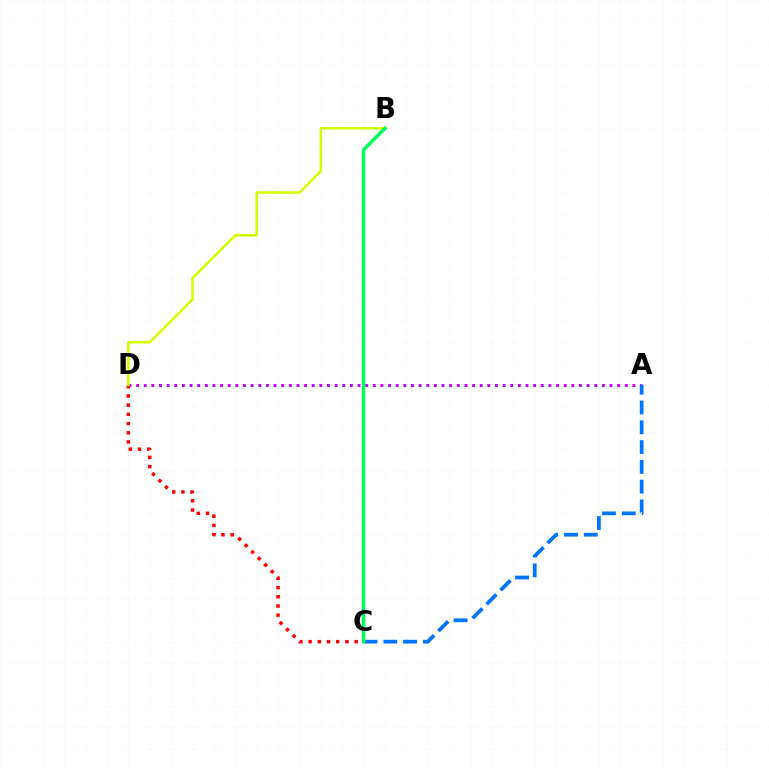{('A', 'D'): [{'color': '#b900ff', 'line_style': 'dotted', 'thickness': 2.07}], ('A', 'C'): [{'color': '#0074ff', 'line_style': 'dashed', 'thickness': 2.69}], ('C', 'D'): [{'color': '#ff0000', 'line_style': 'dotted', 'thickness': 2.5}], ('B', 'D'): [{'color': '#d1ff00', 'line_style': 'solid', 'thickness': 1.82}], ('B', 'C'): [{'color': '#00ff5c', 'line_style': 'solid', 'thickness': 2.49}]}